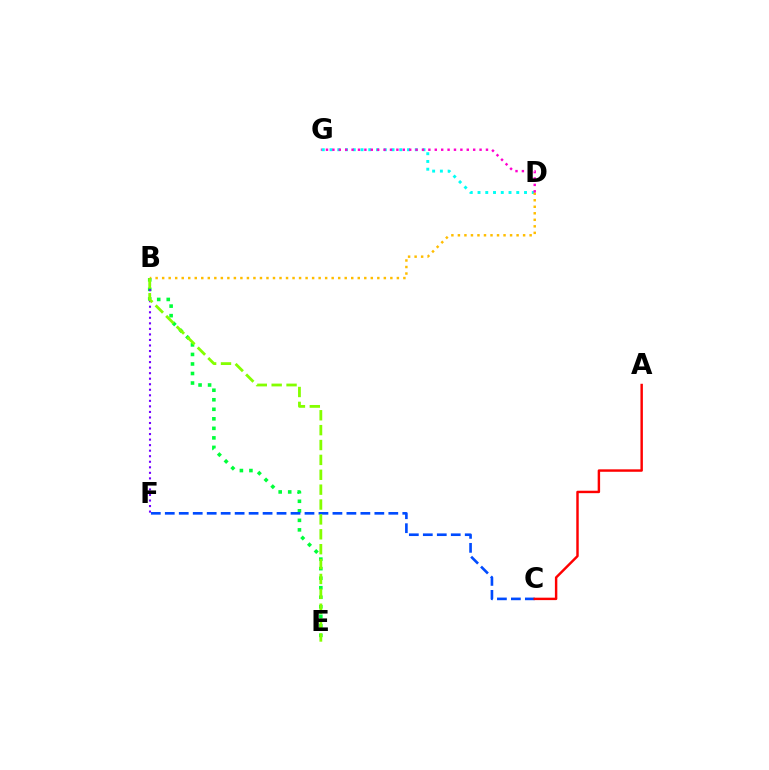{('B', 'E'): [{'color': '#00ff39', 'line_style': 'dotted', 'thickness': 2.59}, {'color': '#84ff00', 'line_style': 'dashed', 'thickness': 2.02}], ('C', 'F'): [{'color': '#004bff', 'line_style': 'dashed', 'thickness': 1.9}], ('D', 'G'): [{'color': '#00fff6', 'line_style': 'dotted', 'thickness': 2.11}, {'color': '#ff00cf', 'line_style': 'dotted', 'thickness': 1.74}], ('B', 'D'): [{'color': '#ffbd00', 'line_style': 'dotted', 'thickness': 1.77}], ('B', 'F'): [{'color': '#7200ff', 'line_style': 'dotted', 'thickness': 1.5}], ('A', 'C'): [{'color': '#ff0000', 'line_style': 'solid', 'thickness': 1.76}]}